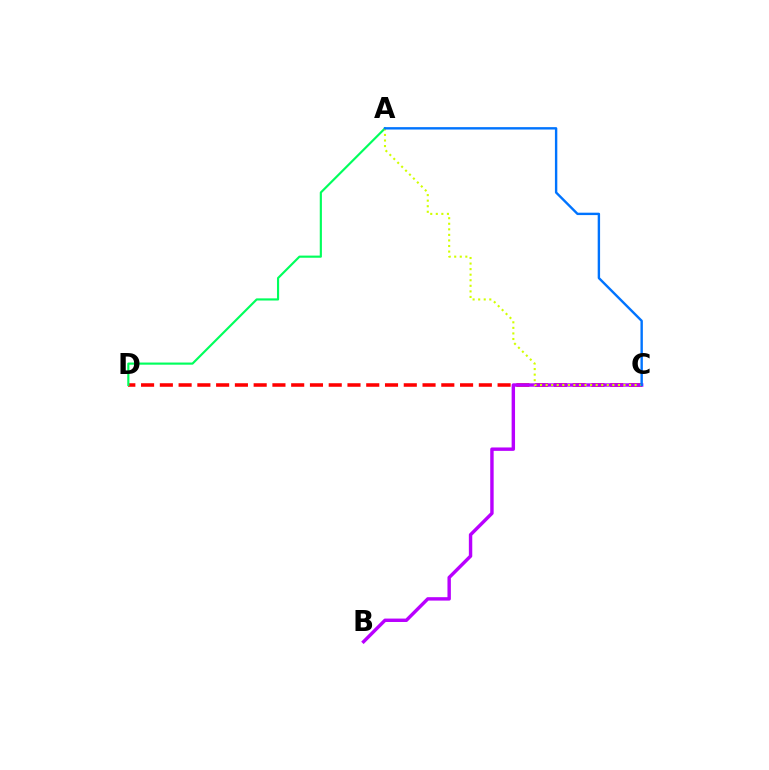{('C', 'D'): [{'color': '#ff0000', 'line_style': 'dashed', 'thickness': 2.55}], ('A', 'D'): [{'color': '#00ff5c', 'line_style': 'solid', 'thickness': 1.55}], ('B', 'C'): [{'color': '#b900ff', 'line_style': 'solid', 'thickness': 2.46}], ('A', 'C'): [{'color': '#d1ff00', 'line_style': 'dotted', 'thickness': 1.51}, {'color': '#0074ff', 'line_style': 'solid', 'thickness': 1.72}]}